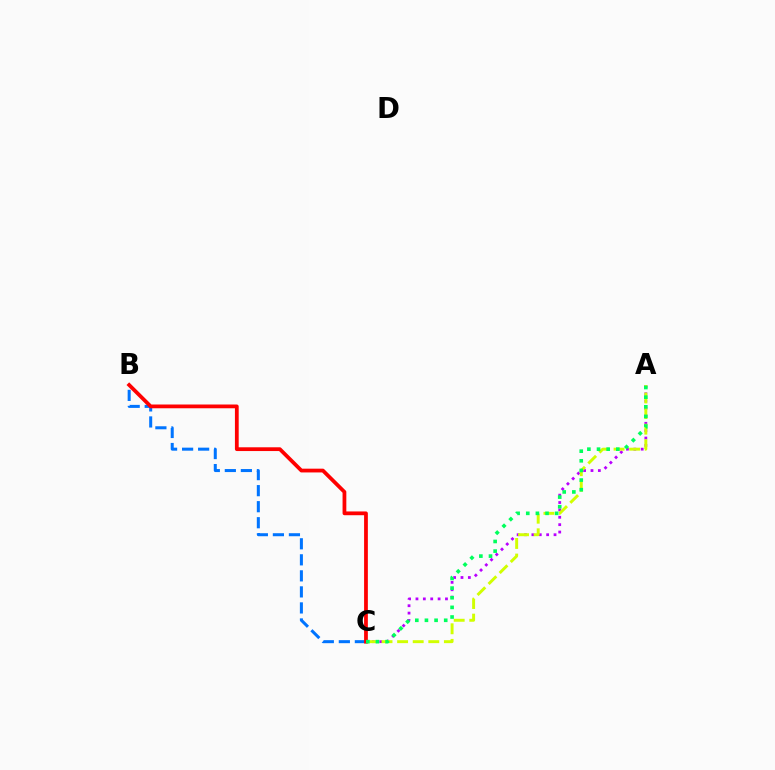{('A', 'C'): [{'color': '#b900ff', 'line_style': 'dotted', 'thickness': 2.0}, {'color': '#d1ff00', 'line_style': 'dashed', 'thickness': 2.12}, {'color': '#00ff5c', 'line_style': 'dotted', 'thickness': 2.62}], ('B', 'C'): [{'color': '#0074ff', 'line_style': 'dashed', 'thickness': 2.18}, {'color': '#ff0000', 'line_style': 'solid', 'thickness': 2.71}]}